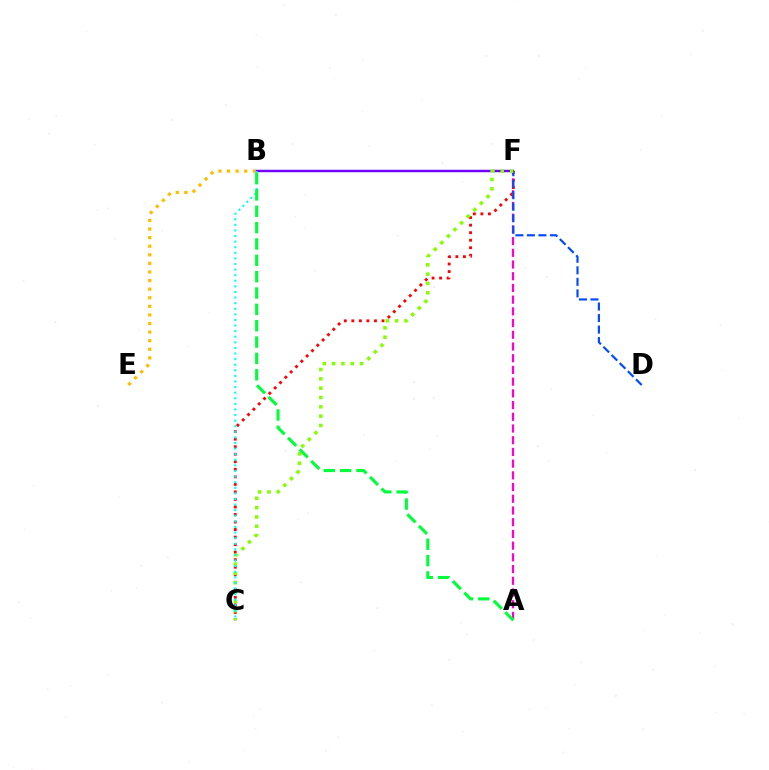{('C', 'F'): [{'color': '#ff0000', 'line_style': 'dotted', 'thickness': 2.05}, {'color': '#84ff00', 'line_style': 'dotted', 'thickness': 2.53}], ('B', 'E'): [{'color': '#ffbd00', 'line_style': 'dotted', 'thickness': 2.33}], ('A', 'F'): [{'color': '#ff00cf', 'line_style': 'dashed', 'thickness': 1.59}], ('D', 'F'): [{'color': '#004bff', 'line_style': 'dashed', 'thickness': 1.57}], ('B', 'F'): [{'color': '#7200ff', 'line_style': 'solid', 'thickness': 1.77}], ('B', 'C'): [{'color': '#00fff6', 'line_style': 'dotted', 'thickness': 1.52}], ('A', 'B'): [{'color': '#00ff39', 'line_style': 'dashed', 'thickness': 2.22}]}